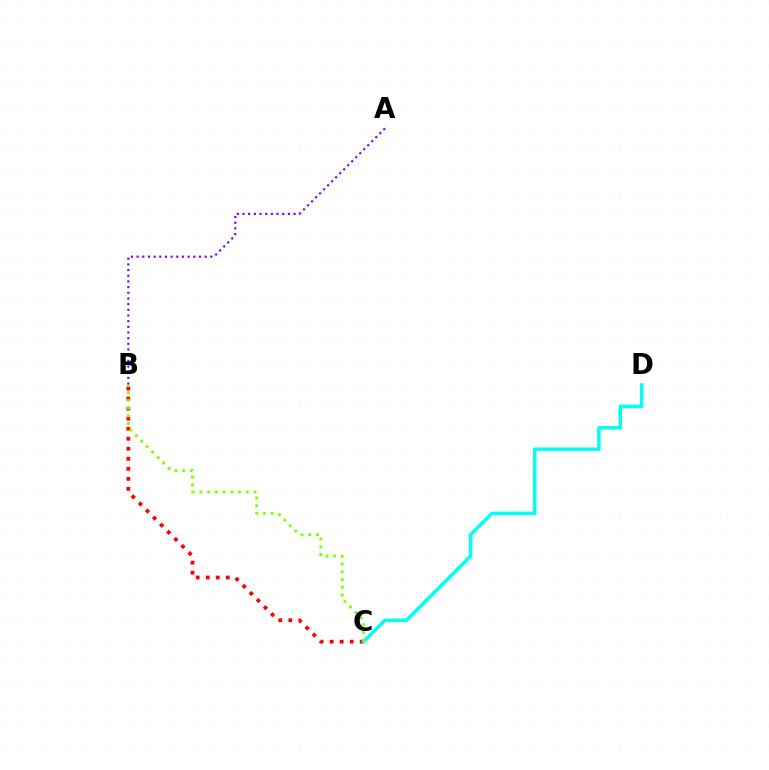{('A', 'B'): [{'color': '#7200ff', 'line_style': 'dotted', 'thickness': 1.54}], ('B', 'C'): [{'color': '#ff0000', 'line_style': 'dotted', 'thickness': 2.73}, {'color': '#84ff00', 'line_style': 'dotted', 'thickness': 2.1}], ('C', 'D'): [{'color': '#00fff6', 'line_style': 'solid', 'thickness': 2.51}]}